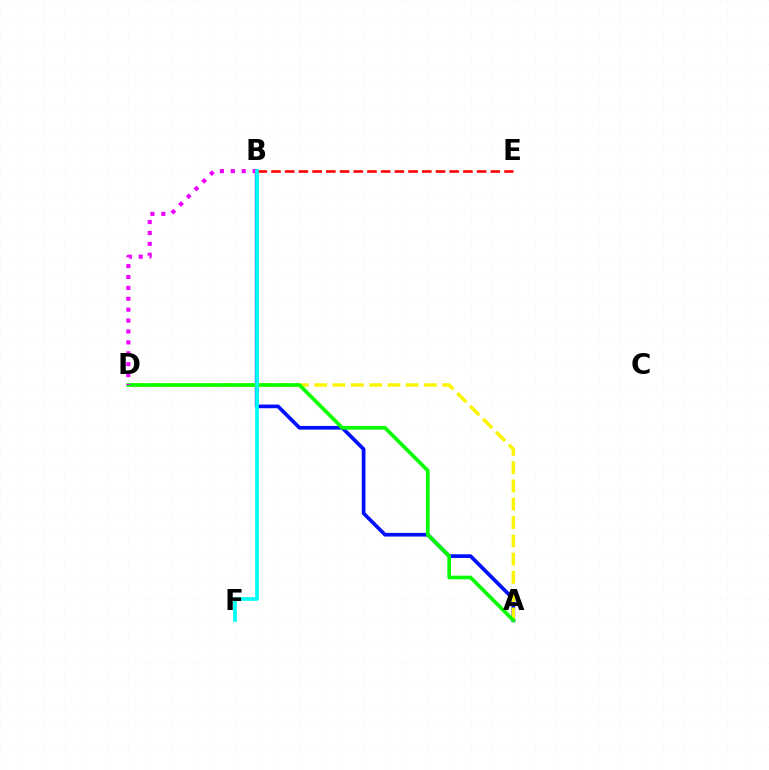{('A', 'B'): [{'color': '#0010ff', 'line_style': 'solid', 'thickness': 2.65}], ('A', 'D'): [{'color': '#fcf500', 'line_style': 'dashed', 'thickness': 2.48}, {'color': '#08ff00', 'line_style': 'solid', 'thickness': 2.63}], ('B', 'E'): [{'color': '#ff0000', 'line_style': 'dashed', 'thickness': 1.86}], ('B', 'D'): [{'color': '#ee00ff', 'line_style': 'dotted', 'thickness': 2.96}], ('B', 'F'): [{'color': '#00fff6', 'line_style': 'solid', 'thickness': 2.62}]}